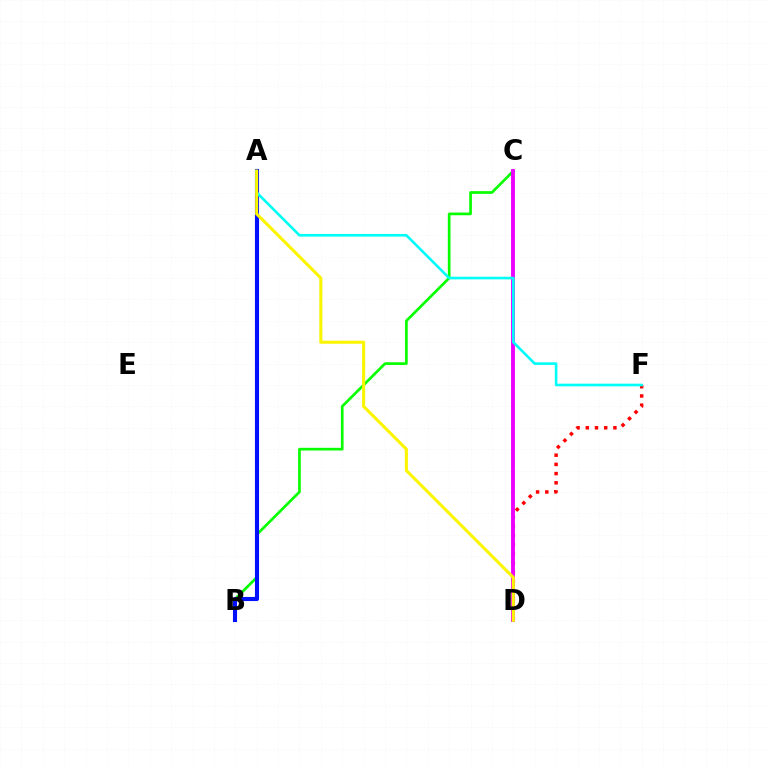{('D', 'F'): [{'color': '#ff0000', 'line_style': 'dotted', 'thickness': 2.5}], ('B', 'C'): [{'color': '#08ff00', 'line_style': 'solid', 'thickness': 1.94}], ('A', 'B'): [{'color': '#0010ff', 'line_style': 'solid', 'thickness': 2.96}], ('C', 'D'): [{'color': '#ee00ff', 'line_style': 'solid', 'thickness': 2.79}], ('A', 'F'): [{'color': '#00fff6', 'line_style': 'solid', 'thickness': 1.88}], ('A', 'D'): [{'color': '#fcf500', 'line_style': 'solid', 'thickness': 2.21}]}